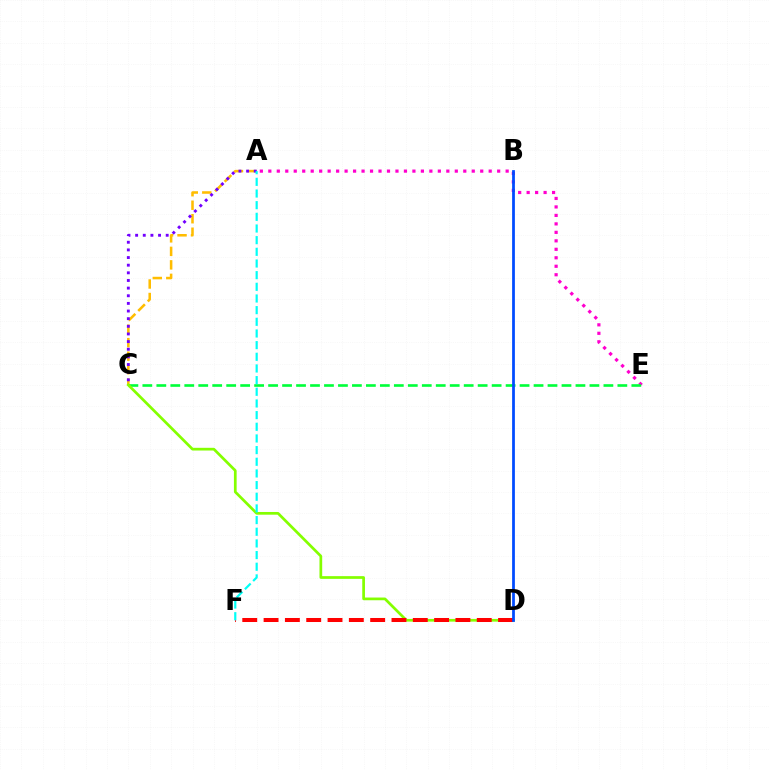{('A', 'E'): [{'color': '#ff00cf', 'line_style': 'dotted', 'thickness': 2.3}], ('A', 'C'): [{'color': '#ffbd00', 'line_style': 'dashed', 'thickness': 1.83}, {'color': '#7200ff', 'line_style': 'dotted', 'thickness': 2.08}], ('C', 'E'): [{'color': '#00ff39', 'line_style': 'dashed', 'thickness': 1.9}], ('C', 'D'): [{'color': '#84ff00', 'line_style': 'solid', 'thickness': 1.96}], ('D', 'F'): [{'color': '#ff0000', 'line_style': 'dashed', 'thickness': 2.9}], ('B', 'D'): [{'color': '#004bff', 'line_style': 'solid', 'thickness': 1.99}], ('A', 'F'): [{'color': '#00fff6', 'line_style': 'dashed', 'thickness': 1.58}]}